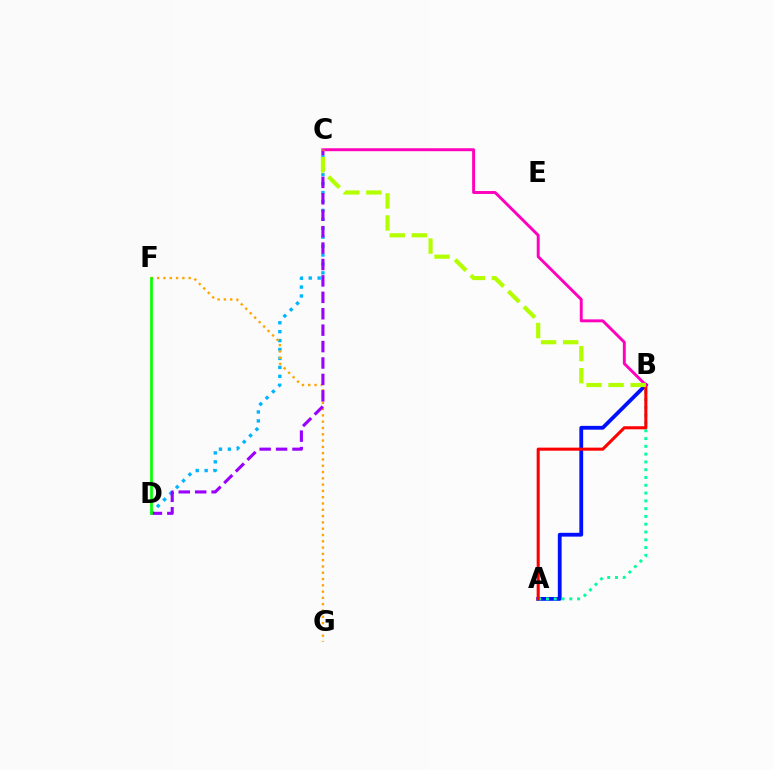{('A', 'B'): [{'color': '#0010ff', 'line_style': 'solid', 'thickness': 2.74}, {'color': '#00ff9d', 'line_style': 'dotted', 'thickness': 2.12}, {'color': '#ff0000', 'line_style': 'solid', 'thickness': 2.21}], ('C', 'D'): [{'color': '#00b5ff', 'line_style': 'dotted', 'thickness': 2.43}, {'color': '#9b00ff', 'line_style': 'dashed', 'thickness': 2.23}], ('F', 'G'): [{'color': '#ffa500', 'line_style': 'dotted', 'thickness': 1.71}], ('D', 'F'): [{'color': '#08ff00', 'line_style': 'solid', 'thickness': 1.95}], ('B', 'C'): [{'color': '#ff00bd', 'line_style': 'solid', 'thickness': 2.1}, {'color': '#b3ff00', 'line_style': 'dashed', 'thickness': 3.0}]}